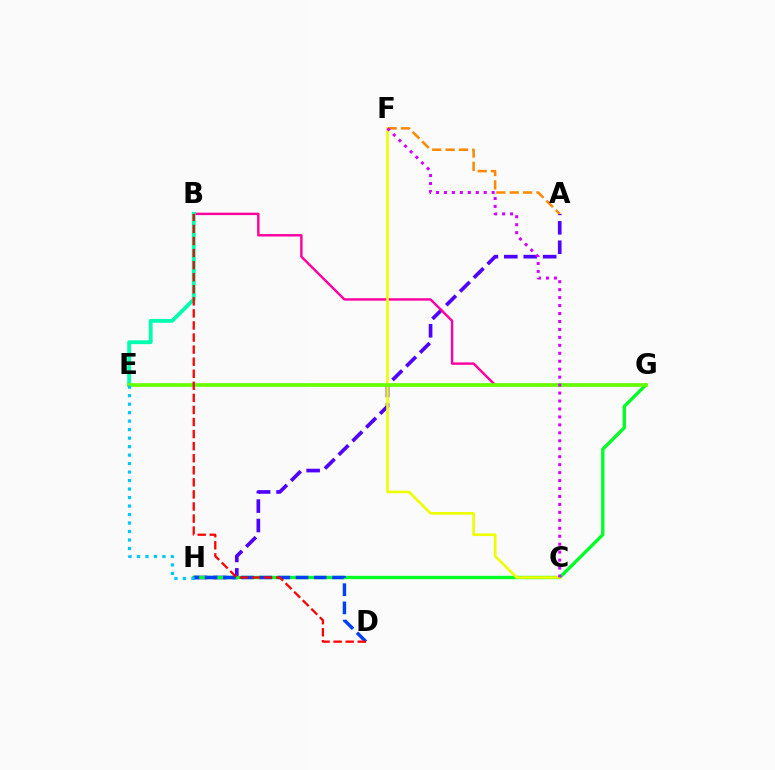{('A', 'H'): [{'color': '#4f00ff', 'line_style': 'dashed', 'thickness': 2.64}], ('A', 'F'): [{'color': '#ff8800', 'line_style': 'dashed', 'thickness': 1.81}], ('G', 'H'): [{'color': '#00ff27', 'line_style': 'solid', 'thickness': 2.41}], ('B', 'G'): [{'color': '#ff00a0', 'line_style': 'solid', 'thickness': 1.75}], ('D', 'H'): [{'color': '#003fff', 'line_style': 'dashed', 'thickness': 2.47}], ('C', 'F'): [{'color': '#eeff00', 'line_style': 'solid', 'thickness': 1.9}, {'color': '#d600ff', 'line_style': 'dotted', 'thickness': 2.16}], ('B', 'E'): [{'color': '#00ffaf', 'line_style': 'solid', 'thickness': 2.77}], ('E', 'G'): [{'color': '#66ff00', 'line_style': 'solid', 'thickness': 2.62}], ('B', 'D'): [{'color': '#ff0000', 'line_style': 'dashed', 'thickness': 1.64}], ('E', 'H'): [{'color': '#00c7ff', 'line_style': 'dotted', 'thickness': 2.31}]}